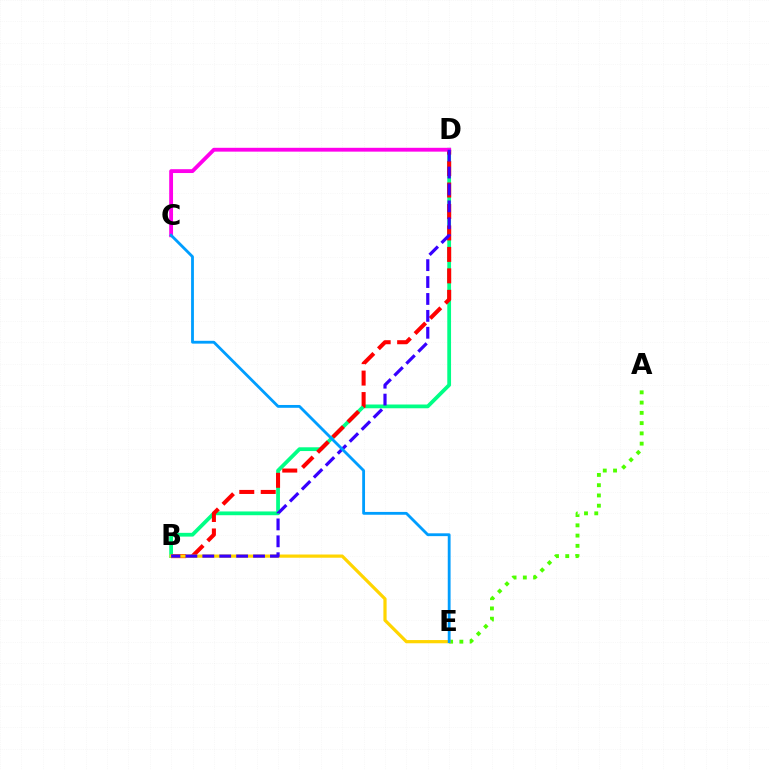{('A', 'E'): [{'color': '#4fff00', 'line_style': 'dotted', 'thickness': 2.79}], ('B', 'D'): [{'color': '#00ff86', 'line_style': 'solid', 'thickness': 2.71}, {'color': '#ff0000', 'line_style': 'dashed', 'thickness': 2.91}, {'color': '#3700ff', 'line_style': 'dashed', 'thickness': 2.3}], ('C', 'D'): [{'color': '#ff00ed', 'line_style': 'solid', 'thickness': 2.76}], ('B', 'E'): [{'color': '#ffd500', 'line_style': 'solid', 'thickness': 2.32}], ('C', 'E'): [{'color': '#009eff', 'line_style': 'solid', 'thickness': 2.03}]}